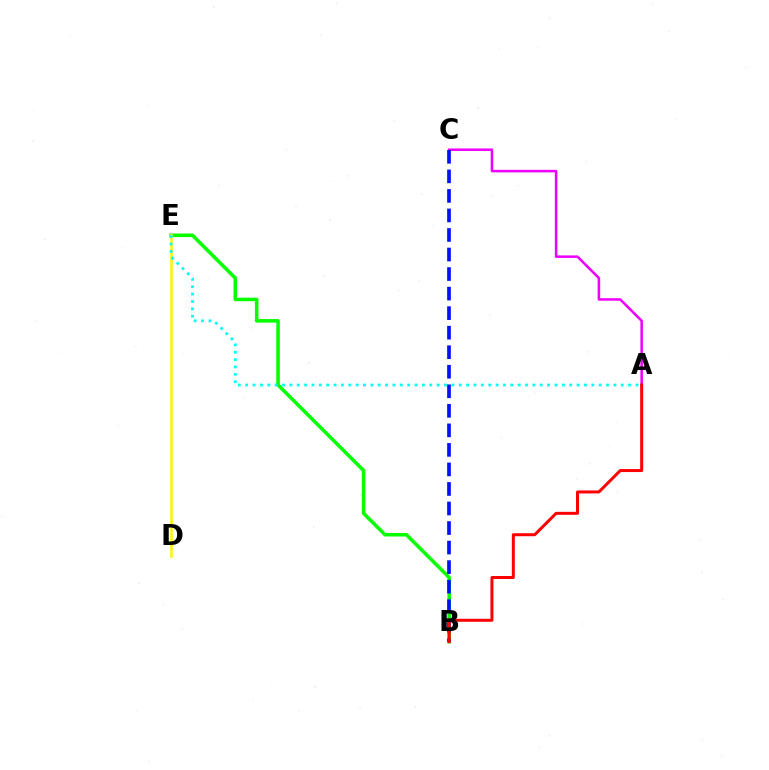{('B', 'E'): [{'color': '#08ff00', 'line_style': 'solid', 'thickness': 2.55}], ('A', 'C'): [{'color': '#ee00ff', 'line_style': 'solid', 'thickness': 1.83}], ('B', 'C'): [{'color': '#0010ff', 'line_style': 'dashed', 'thickness': 2.65}], ('A', 'B'): [{'color': '#ff0000', 'line_style': 'solid', 'thickness': 2.16}], ('D', 'E'): [{'color': '#fcf500', 'line_style': 'solid', 'thickness': 1.83}], ('A', 'E'): [{'color': '#00fff6', 'line_style': 'dotted', 'thickness': 2.0}]}